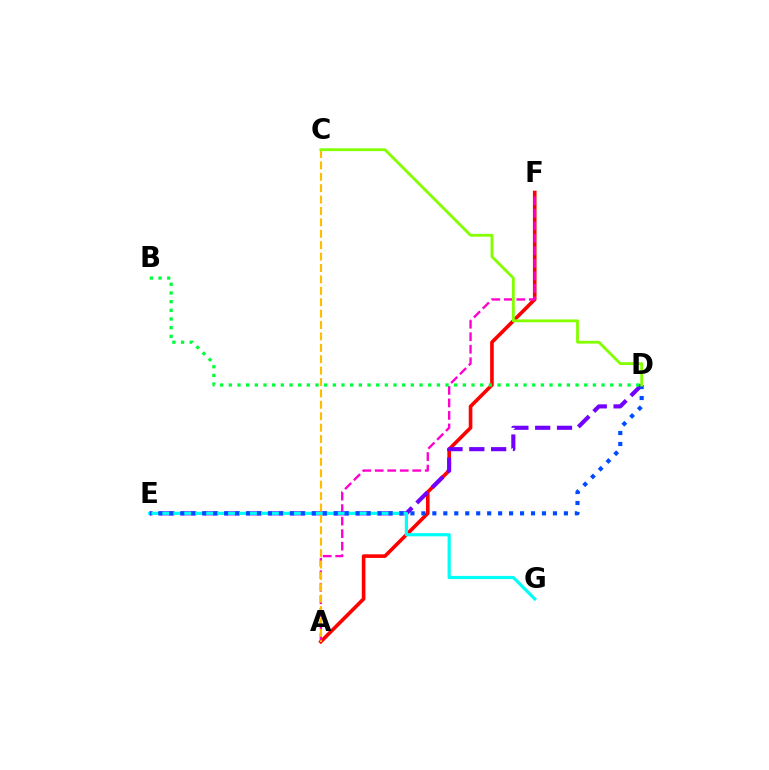{('A', 'F'): [{'color': '#ff0000', 'line_style': 'solid', 'thickness': 2.61}, {'color': '#ff00cf', 'line_style': 'dashed', 'thickness': 1.7}], ('D', 'E'): [{'color': '#7200ff', 'line_style': 'dashed', 'thickness': 2.96}, {'color': '#004bff', 'line_style': 'dotted', 'thickness': 2.98}], ('A', 'C'): [{'color': '#ffbd00', 'line_style': 'dashed', 'thickness': 1.55}], ('E', 'G'): [{'color': '#00fff6', 'line_style': 'solid', 'thickness': 2.3}], ('B', 'D'): [{'color': '#00ff39', 'line_style': 'dotted', 'thickness': 2.36}], ('C', 'D'): [{'color': '#84ff00', 'line_style': 'solid', 'thickness': 2.03}]}